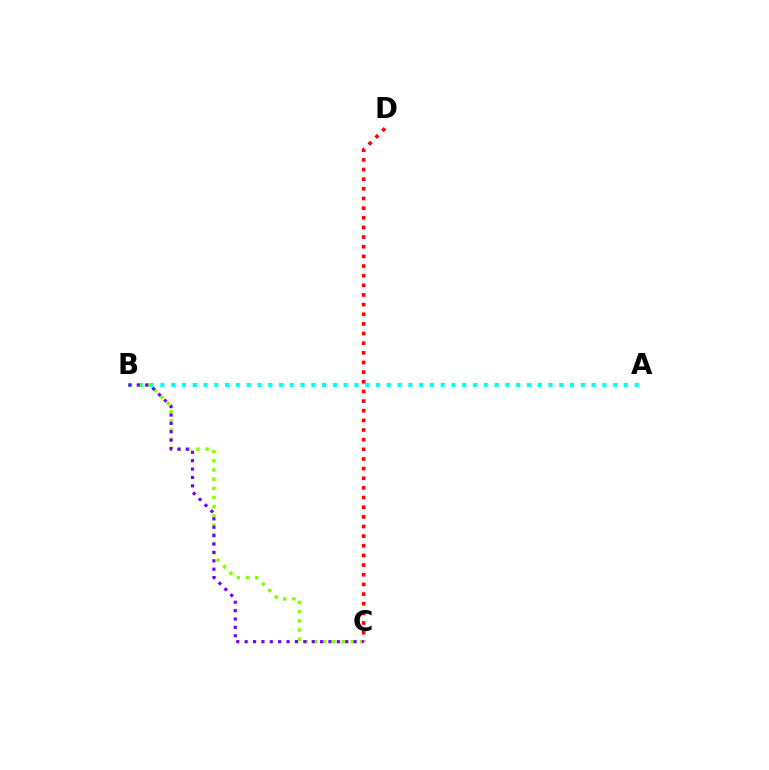{('A', 'B'): [{'color': '#00fff6', 'line_style': 'dotted', 'thickness': 2.93}], ('B', 'C'): [{'color': '#84ff00', 'line_style': 'dotted', 'thickness': 2.5}, {'color': '#7200ff', 'line_style': 'dotted', 'thickness': 2.28}], ('C', 'D'): [{'color': '#ff0000', 'line_style': 'dotted', 'thickness': 2.62}]}